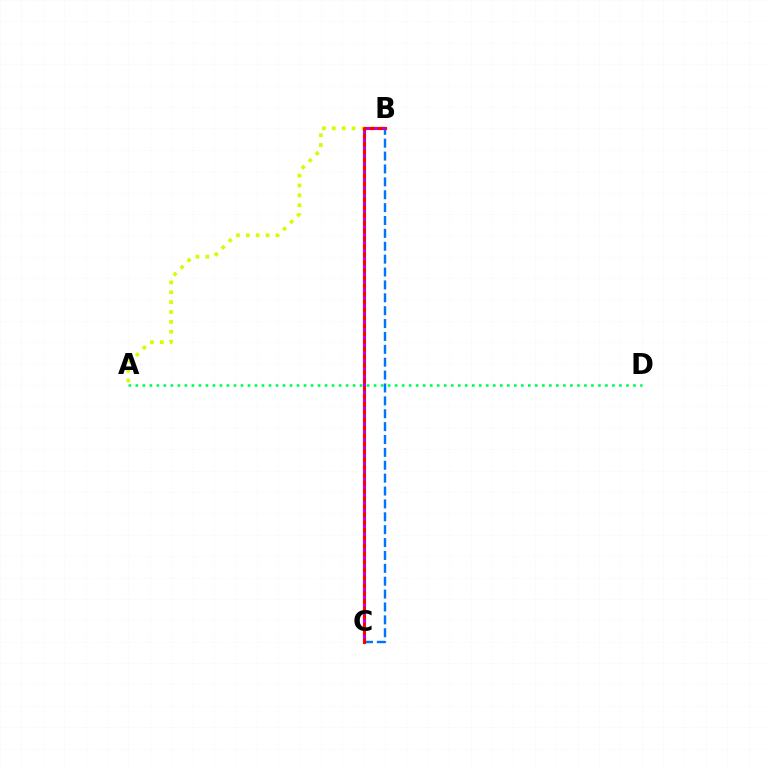{('A', 'B'): [{'color': '#d1ff00', 'line_style': 'dotted', 'thickness': 2.68}], ('A', 'D'): [{'color': '#00ff5c', 'line_style': 'dotted', 'thickness': 1.9}], ('B', 'C'): [{'color': '#0074ff', 'line_style': 'dashed', 'thickness': 1.75}, {'color': '#ff0000', 'line_style': 'solid', 'thickness': 2.26}, {'color': '#b900ff', 'line_style': 'dotted', 'thickness': 2.14}]}